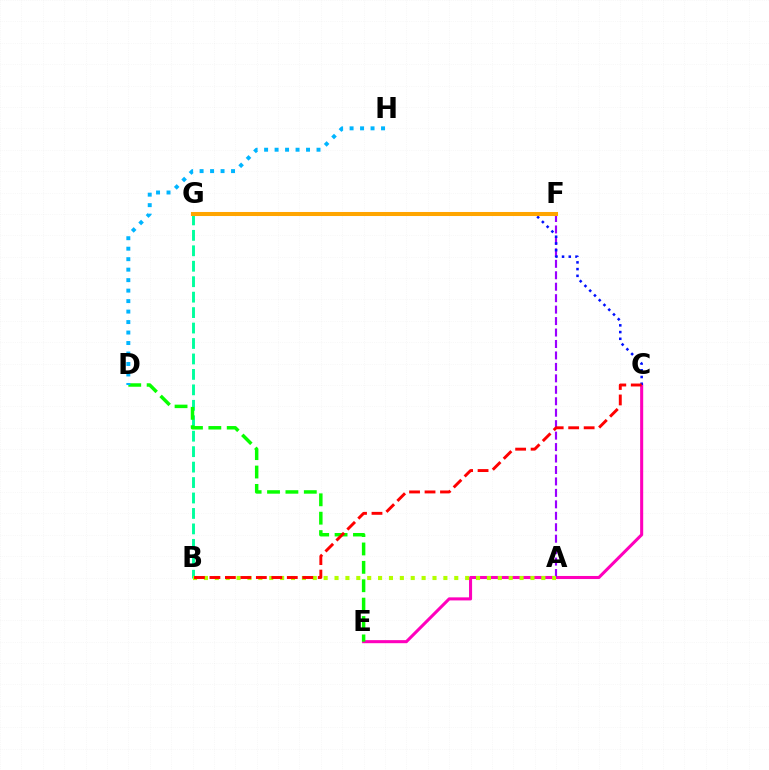{('B', 'G'): [{'color': '#00ff9d', 'line_style': 'dashed', 'thickness': 2.1}], ('C', 'E'): [{'color': '#ff00bd', 'line_style': 'solid', 'thickness': 2.2}], ('D', 'E'): [{'color': '#08ff00', 'line_style': 'dashed', 'thickness': 2.5}], ('D', 'H'): [{'color': '#00b5ff', 'line_style': 'dotted', 'thickness': 2.85}], ('A', 'F'): [{'color': '#9b00ff', 'line_style': 'dashed', 'thickness': 1.56}], ('A', 'B'): [{'color': '#b3ff00', 'line_style': 'dotted', 'thickness': 2.96}], ('C', 'G'): [{'color': '#0010ff', 'line_style': 'dotted', 'thickness': 1.83}], ('F', 'G'): [{'color': '#ffa500', 'line_style': 'solid', 'thickness': 2.91}], ('B', 'C'): [{'color': '#ff0000', 'line_style': 'dashed', 'thickness': 2.1}]}